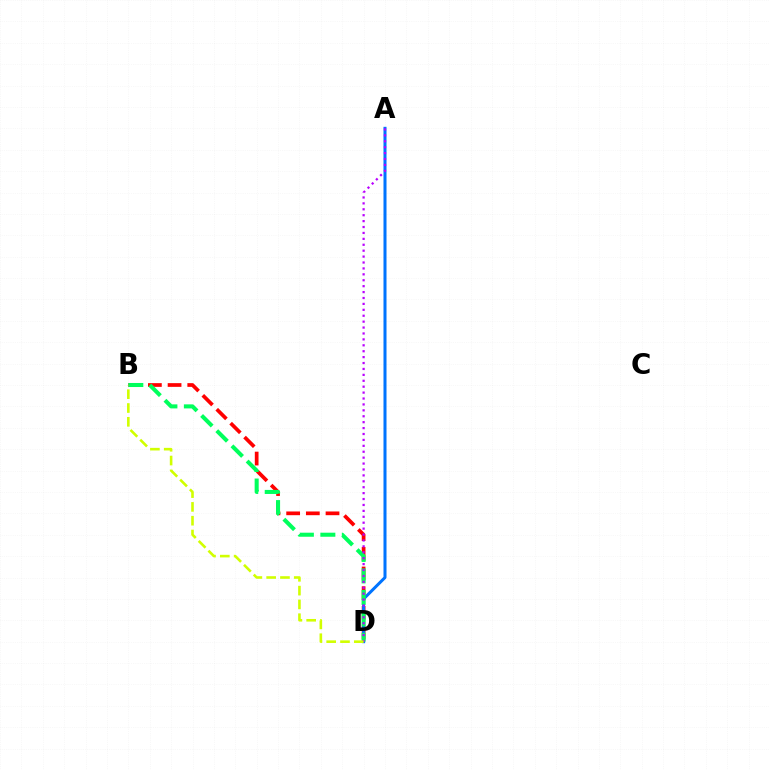{('B', 'D'): [{'color': '#ff0000', 'line_style': 'dashed', 'thickness': 2.67}, {'color': '#00ff5c', 'line_style': 'dashed', 'thickness': 2.92}, {'color': '#d1ff00', 'line_style': 'dashed', 'thickness': 1.87}], ('A', 'D'): [{'color': '#0074ff', 'line_style': 'solid', 'thickness': 2.18}, {'color': '#b900ff', 'line_style': 'dotted', 'thickness': 1.61}]}